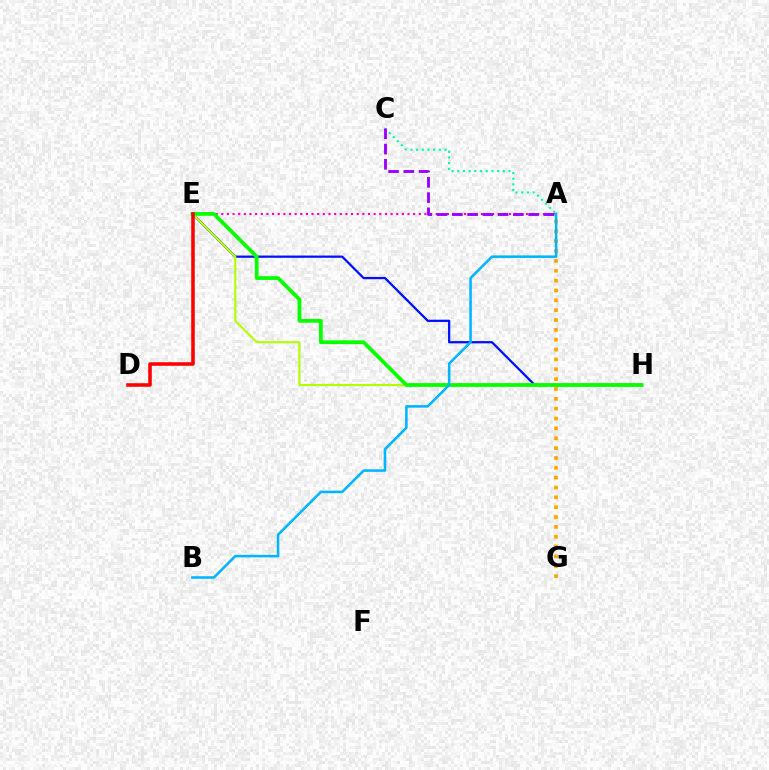{('E', 'H'): [{'color': '#0010ff', 'line_style': 'solid', 'thickness': 1.62}, {'color': '#b3ff00', 'line_style': 'solid', 'thickness': 1.52}, {'color': '#08ff00', 'line_style': 'solid', 'thickness': 2.72}], ('A', 'G'): [{'color': '#ffa500', 'line_style': 'dotted', 'thickness': 2.68}], ('A', 'E'): [{'color': '#ff00bd', 'line_style': 'dotted', 'thickness': 1.53}], ('A', 'C'): [{'color': '#00ff9d', 'line_style': 'dotted', 'thickness': 1.55}, {'color': '#9b00ff', 'line_style': 'dashed', 'thickness': 2.07}], ('D', 'E'): [{'color': '#ff0000', 'line_style': 'solid', 'thickness': 2.56}], ('A', 'B'): [{'color': '#00b5ff', 'line_style': 'solid', 'thickness': 1.84}]}